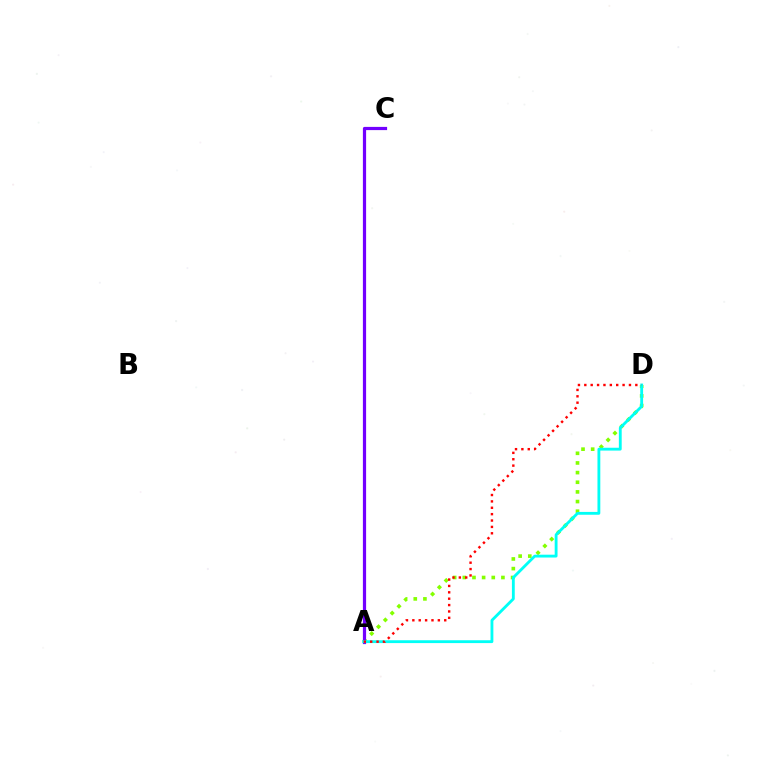{('A', 'D'): [{'color': '#84ff00', 'line_style': 'dotted', 'thickness': 2.62}, {'color': '#00fff6', 'line_style': 'solid', 'thickness': 2.04}, {'color': '#ff0000', 'line_style': 'dotted', 'thickness': 1.73}], ('A', 'C'): [{'color': '#7200ff', 'line_style': 'solid', 'thickness': 2.31}]}